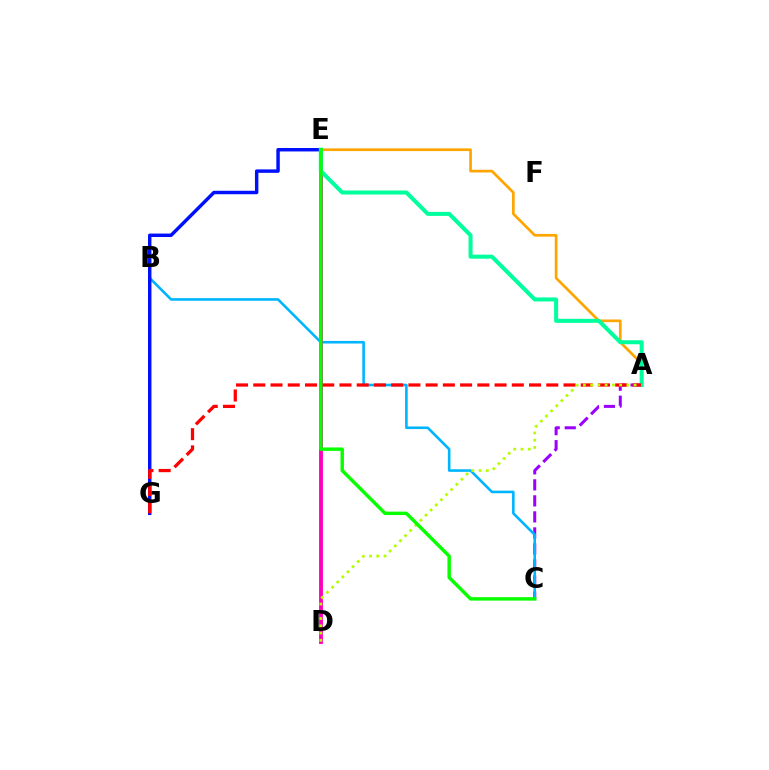{('A', 'C'): [{'color': '#9b00ff', 'line_style': 'dashed', 'thickness': 2.18}], ('B', 'C'): [{'color': '#00b5ff', 'line_style': 'solid', 'thickness': 1.87}], ('E', 'G'): [{'color': '#0010ff', 'line_style': 'solid', 'thickness': 2.48}], ('D', 'E'): [{'color': '#ff00bd', 'line_style': 'solid', 'thickness': 2.79}], ('A', 'E'): [{'color': '#ffa500', 'line_style': 'solid', 'thickness': 1.94}, {'color': '#00ff9d', 'line_style': 'solid', 'thickness': 2.9}], ('A', 'G'): [{'color': '#ff0000', 'line_style': 'dashed', 'thickness': 2.34}], ('A', 'D'): [{'color': '#b3ff00', 'line_style': 'dotted', 'thickness': 1.97}], ('C', 'E'): [{'color': '#08ff00', 'line_style': 'solid', 'thickness': 2.47}]}